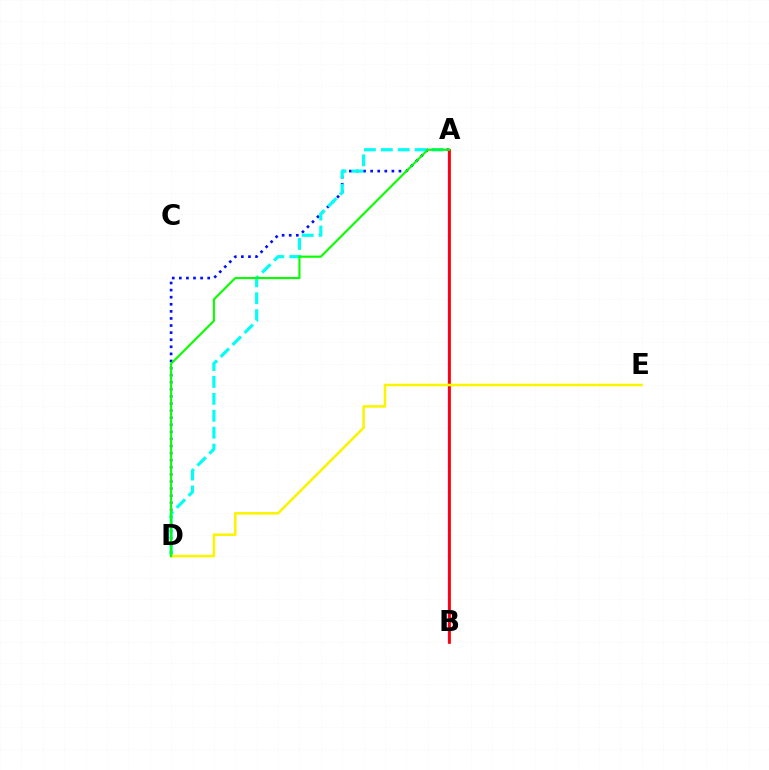{('A', 'D'): [{'color': '#0010ff', 'line_style': 'dotted', 'thickness': 1.93}, {'color': '#00fff6', 'line_style': 'dashed', 'thickness': 2.3}, {'color': '#08ff00', 'line_style': 'solid', 'thickness': 1.54}], ('A', 'B'): [{'color': '#ee00ff', 'line_style': 'solid', 'thickness': 1.64}, {'color': '#ff0000', 'line_style': 'solid', 'thickness': 1.95}], ('D', 'E'): [{'color': '#fcf500', 'line_style': 'solid', 'thickness': 1.85}]}